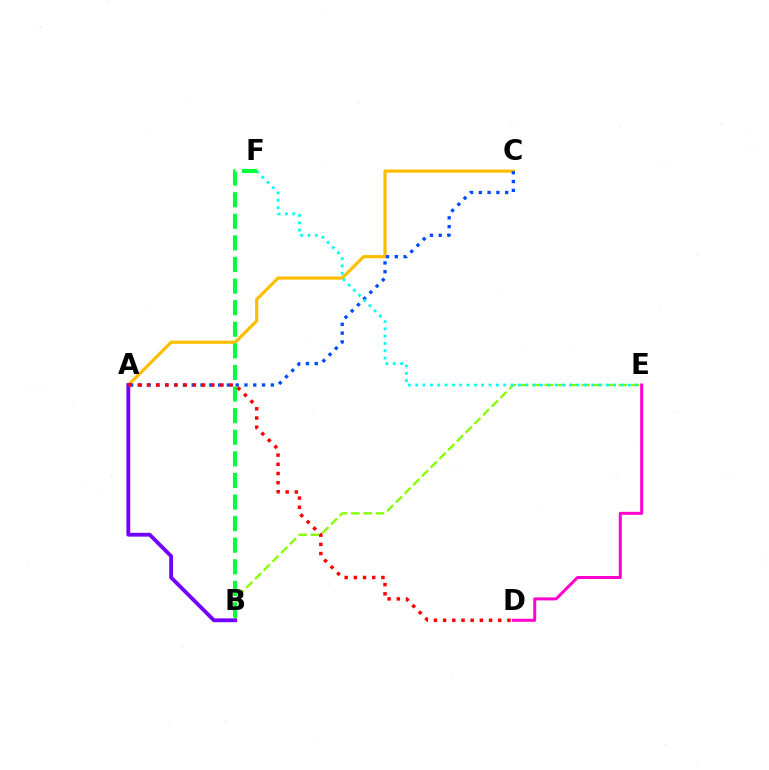{('B', 'E'): [{'color': '#84ff00', 'line_style': 'dashed', 'thickness': 1.67}], ('A', 'C'): [{'color': '#ffbd00', 'line_style': 'solid', 'thickness': 2.28}, {'color': '#004bff', 'line_style': 'dotted', 'thickness': 2.39}], ('A', 'B'): [{'color': '#7200ff', 'line_style': 'solid', 'thickness': 2.76}], ('E', 'F'): [{'color': '#00fff6', 'line_style': 'dotted', 'thickness': 1.99}], ('D', 'E'): [{'color': '#ff00cf', 'line_style': 'solid', 'thickness': 2.15}], ('B', 'F'): [{'color': '#00ff39', 'line_style': 'dashed', 'thickness': 2.93}], ('A', 'D'): [{'color': '#ff0000', 'line_style': 'dotted', 'thickness': 2.5}]}